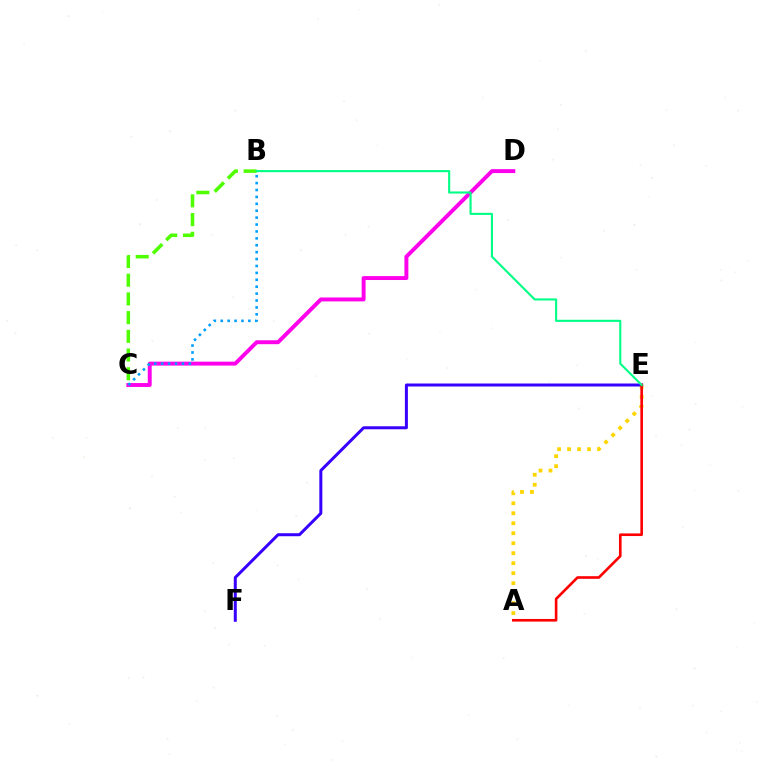{('B', 'C'): [{'color': '#4fff00', 'line_style': 'dashed', 'thickness': 2.54}, {'color': '#009eff', 'line_style': 'dotted', 'thickness': 1.88}], ('C', 'D'): [{'color': '#ff00ed', 'line_style': 'solid', 'thickness': 2.82}], ('A', 'E'): [{'color': '#ffd500', 'line_style': 'dotted', 'thickness': 2.71}, {'color': '#ff0000', 'line_style': 'solid', 'thickness': 1.89}], ('E', 'F'): [{'color': '#3700ff', 'line_style': 'solid', 'thickness': 2.15}], ('B', 'E'): [{'color': '#00ff86', 'line_style': 'solid', 'thickness': 1.52}]}